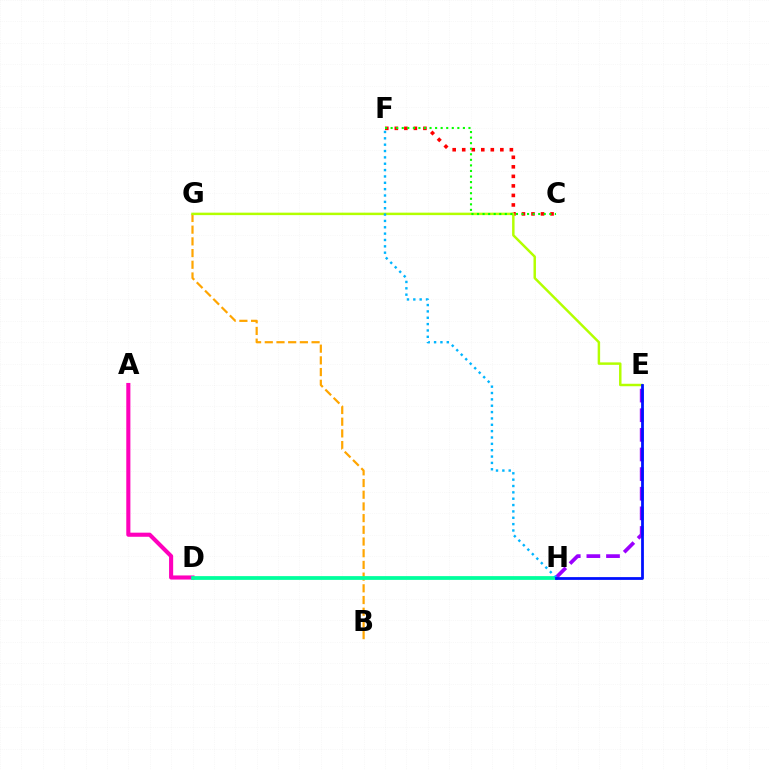{('C', 'F'): [{'color': '#ff0000', 'line_style': 'dotted', 'thickness': 2.59}, {'color': '#08ff00', 'line_style': 'dotted', 'thickness': 1.51}], ('A', 'D'): [{'color': '#ff00bd', 'line_style': 'solid', 'thickness': 2.95}], ('B', 'G'): [{'color': '#ffa500', 'line_style': 'dashed', 'thickness': 1.59}], ('D', 'H'): [{'color': '#00ff9d', 'line_style': 'solid', 'thickness': 2.7}], ('E', 'H'): [{'color': '#9b00ff', 'line_style': 'dashed', 'thickness': 2.67}, {'color': '#0010ff', 'line_style': 'solid', 'thickness': 2.0}], ('E', 'G'): [{'color': '#b3ff00', 'line_style': 'solid', 'thickness': 1.78}], ('F', 'H'): [{'color': '#00b5ff', 'line_style': 'dotted', 'thickness': 1.73}]}